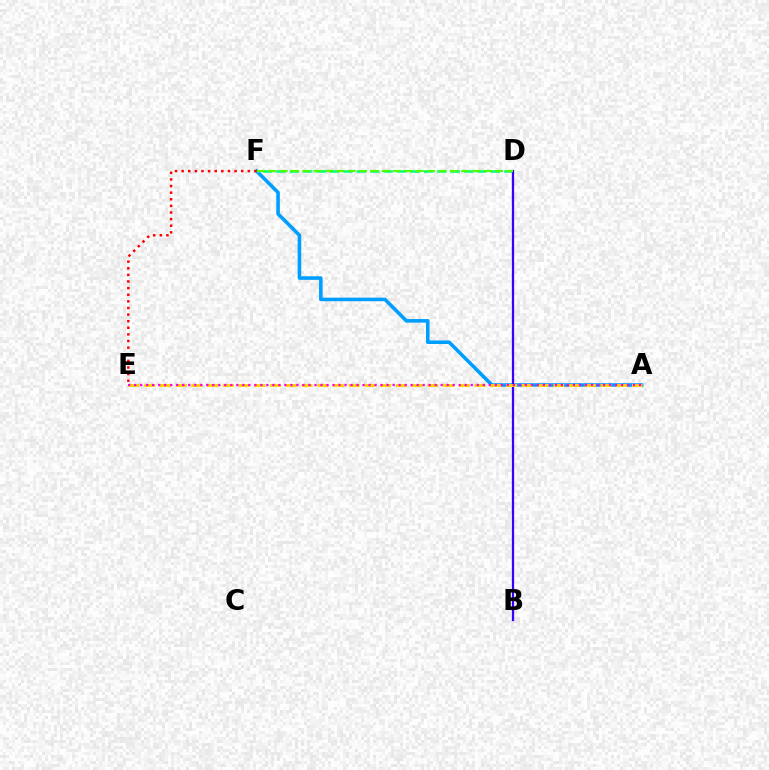{('A', 'F'): [{'color': '#009eff', 'line_style': 'solid', 'thickness': 2.57}], ('D', 'F'): [{'color': '#00ff86', 'line_style': 'dashed', 'thickness': 1.82}, {'color': '#4fff00', 'line_style': 'dashed', 'thickness': 1.54}], ('E', 'F'): [{'color': '#ff0000', 'line_style': 'dotted', 'thickness': 1.8}], ('B', 'D'): [{'color': '#3700ff', 'line_style': 'solid', 'thickness': 1.63}], ('A', 'E'): [{'color': '#ffd500', 'line_style': 'dashed', 'thickness': 2.14}, {'color': '#ff00ed', 'line_style': 'dotted', 'thickness': 1.63}]}